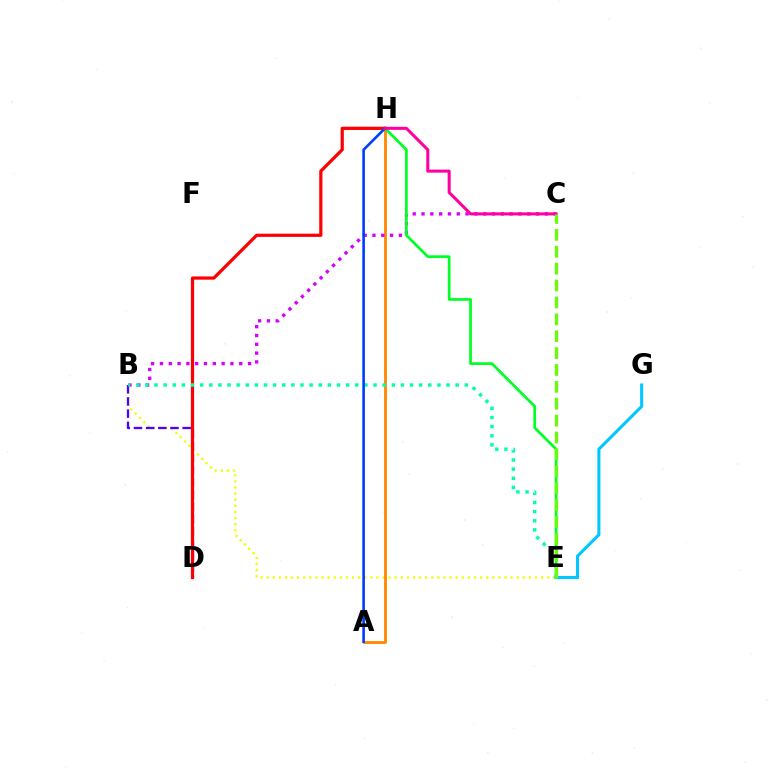{('B', 'E'): [{'color': '#eeff00', 'line_style': 'dotted', 'thickness': 1.66}, {'color': '#00ffaf', 'line_style': 'dotted', 'thickness': 2.48}], ('A', 'H'): [{'color': '#ff8800', 'line_style': 'solid', 'thickness': 2.03}, {'color': '#003fff', 'line_style': 'solid', 'thickness': 1.9}], ('B', 'D'): [{'color': '#4f00ff', 'line_style': 'dashed', 'thickness': 1.65}], ('D', 'H'): [{'color': '#ff0000', 'line_style': 'solid', 'thickness': 2.32}], ('B', 'C'): [{'color': '#d600ff', 'line_style': 'dotted', 'thickness': 2.39}], ('E', 'H'): [{'color': '#00ff27', 'line_style': 'solid', 'thickness': 1.96}], ('C', 'H'): [{'color': '#ff00a0', 'line_style': 'solid', 'thickness': 2.19}], ('E', 'G'): [{'color': '#00c7ff', 'line_style': 'solid', 'thickness': 2.21}], ('C', 'E'): [{'color': '#66ff00', 'line_style': 'dashed', 'thickness': 2.29}]}